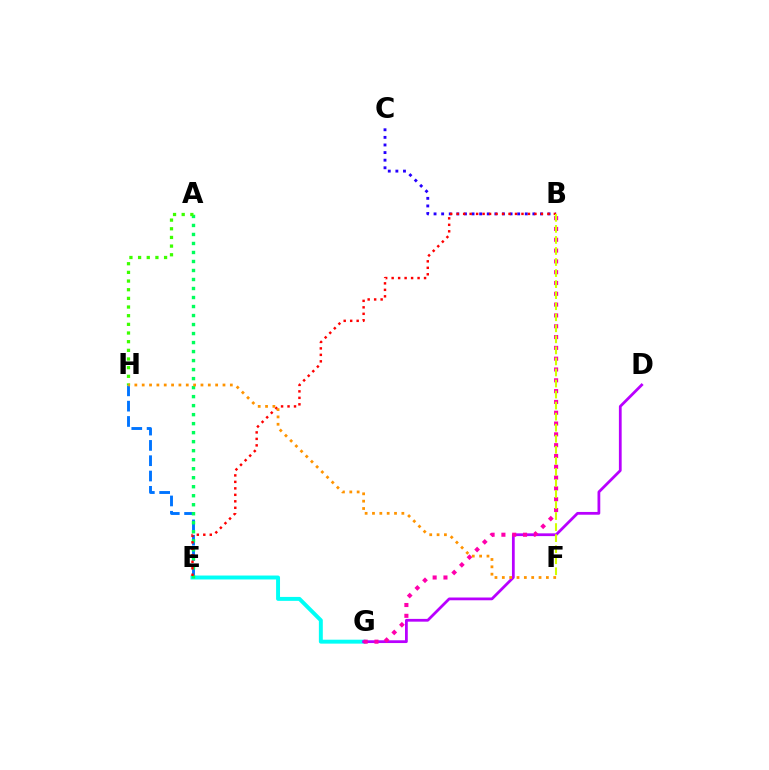{('E', 'G'): [{'color': '#00fff6', 'line_style': 'solid', 'thickness': 2.83}], ('E', 'H'): [{'color': '#0074ff', 'line_style': 'dashed', 'thickness': 2.08}], ('A', 'E'): [{'color': '#00ff5c', 'line_style': 'dotted', 'thickness': 2.45}], ('D', 'G'): [{'color': '#b900ff', 'line_style': 'solid', 'thickness': 1.99}], ('B', 'G'): [{'color': '#ff00ac', 'line_style': 'dotted', 'thickness': 2.94}], ('B', 'C'): [{'color': '#2500ff', 'line_style': 'dotted', 'thickness': 2.07}], ('B', 'E'): [{'color': '#ff0000', 'line_style': 'dotted', 'thickness': 1.76}], ('A', 'H'): [{'color': '#3dff00', 'line_style': 'dotted', 'thickness': 2.35}], ('B', 'F'): [{'color': '#d1ff00', 'line_style': 'dashed', 'thickness': 1.5}], ('F', 'H'): [{'color': '#ff9400', 'line_style': 'dotted', 'thickness': 2.0}]}